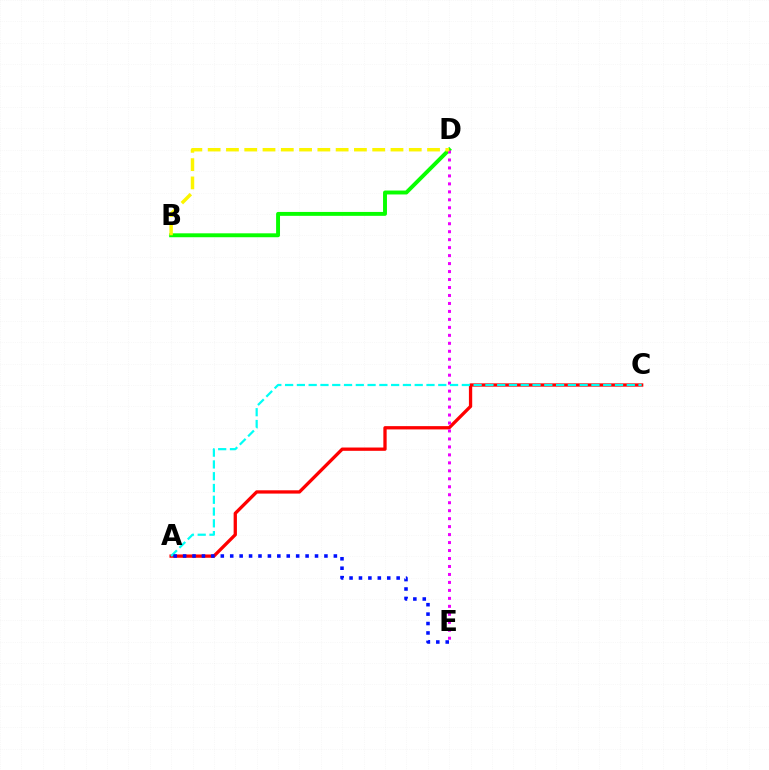{('A', 'C'): [{'color': '#ff0000', 'line_style': 'solid', 'thickness': 2.37}, {'color': '#00fff6', 'line_style': 'dashed', 'thickness': 1.6}], ('B', 'D'): [{'color': '#08ff00', 'line_style': 'solid', 'thickness': 2.82}, {'color': '#fcf500', 'line_style': 'dashed', 'thickness': 2.48}], ('D', 'E'): [{'color': '#ee00ff', 'line_style': 'dotted', 'thickness': 2.17}], ('A', 'E'): [{'color': '#0010ff', 'line_style': 'dotted', 'thickness': 2.56}]}